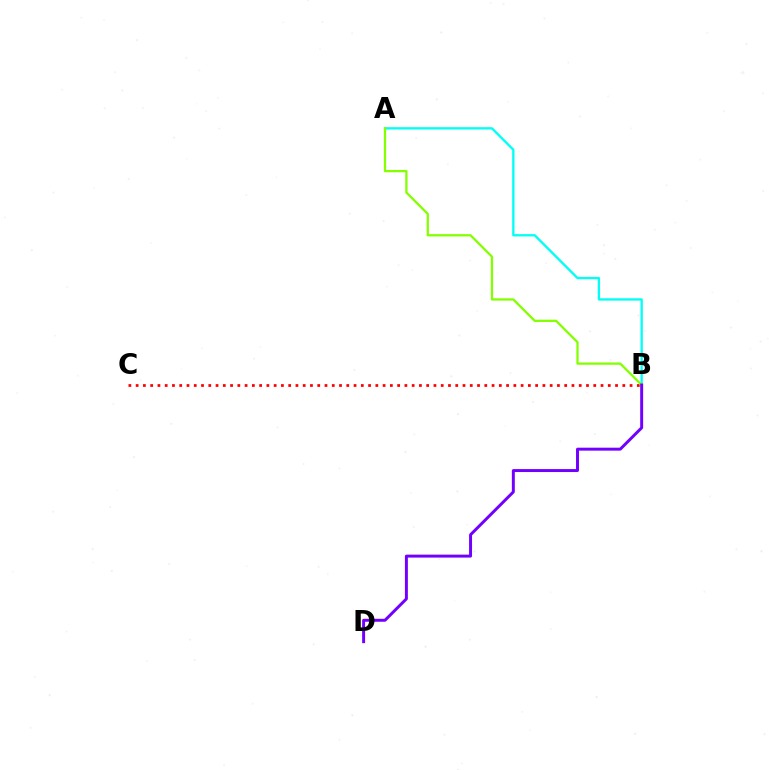{('B', 'C'): [{'color': '#ff0000', 'line_style': 'dotted', 'thickness': 1.97}], ('A', 'B'): [{'color': '#00fff6', 'line_style': 'solid', 'thickness': 1.67}, {'color': '#84ff00', 'line_style': 'solid', 'thickness': 1.64}], ('B', 'D'): [{'color': '#7200ff', 'line_style': 'solid', 'thickness': 2.13}]}